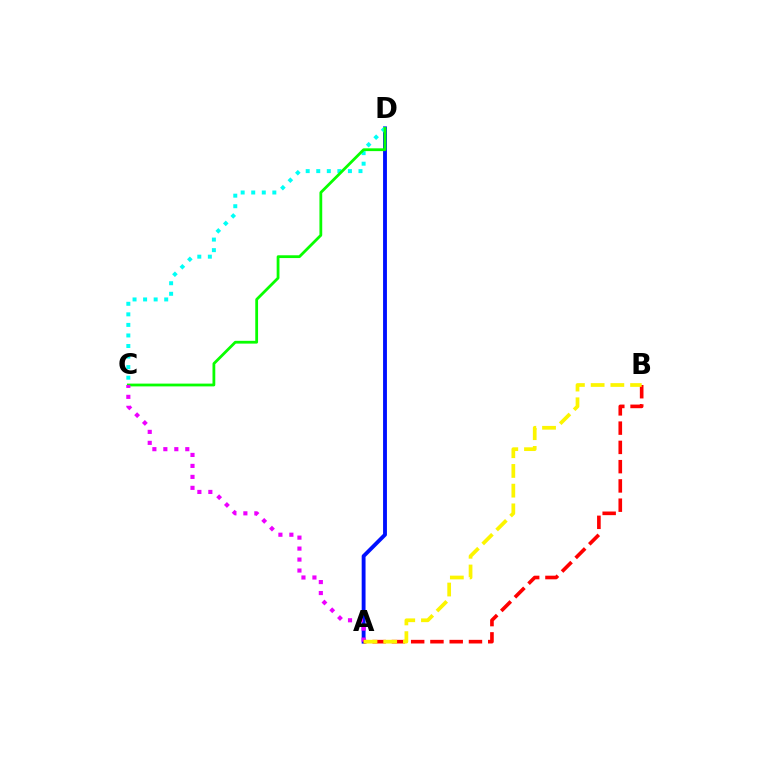{('A', 'D'): [{'color': '#0010ff', 'line_style': 'solid', 'thickness': 2.78}], ('C', 'D'): [{'color': '#00fff6', 'line_style': 'dotted', 'thickness': 2.87}, {'color': '#08ff00', 'line_style': 'solid', 'thickness': 2.01}], ('A', 'C'): [{'color': '#ee00ff', 'line_style': 'dotted', 'thickness': 2.98}], ('A', 'B'): [{'color': '#ff0000', 'line_style': 'dashed', 'thickness': 2.62}, {'color': '#fcf500', 'line_style': 'dashed', 'thickness': 2.68}]}